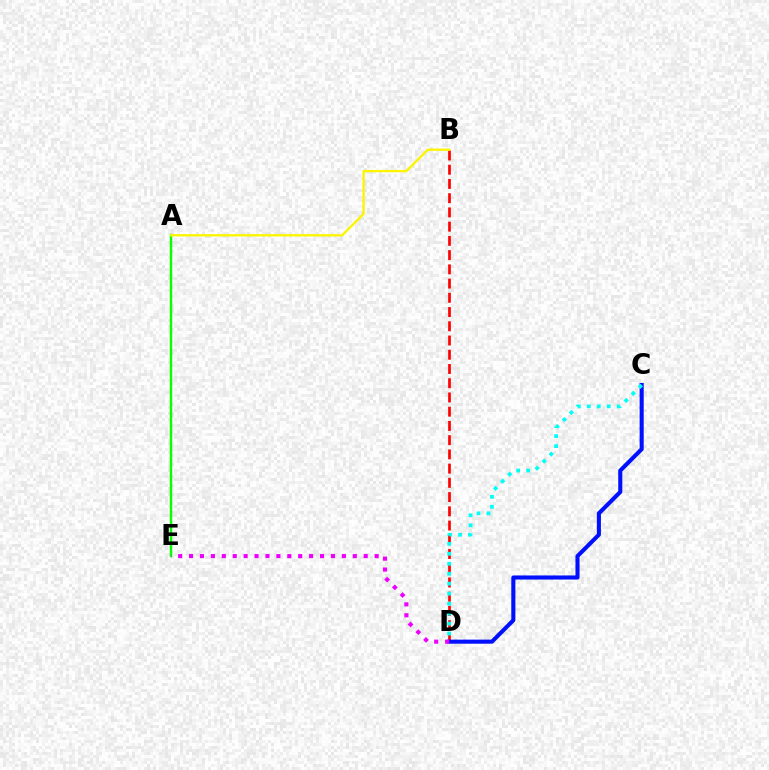{('A', 'E'): [{'color': '#08ff00', 'line_style': 'solid', 'thickness': 1.76}], ('B', 'D'): [{'color': '#ff0000', 'line_style': 'dashed', 'thickness': 1.93}], ('C', 'D'): [{'color': '#0010ff', 'line_style': 'solid', 'thickness': 2.94}, {'color': '#00fff6', 'line_style': 'dotted', 'thickness': 2.71}], ('A', 'B'): [{'color': '#fcf500', 'line_style': 'solid', 'thickness': 1.68}], ('D', 'E'): [{'color': '#ee00ff', 'line_style': 'dotted', 'thickness': 2.97}]}